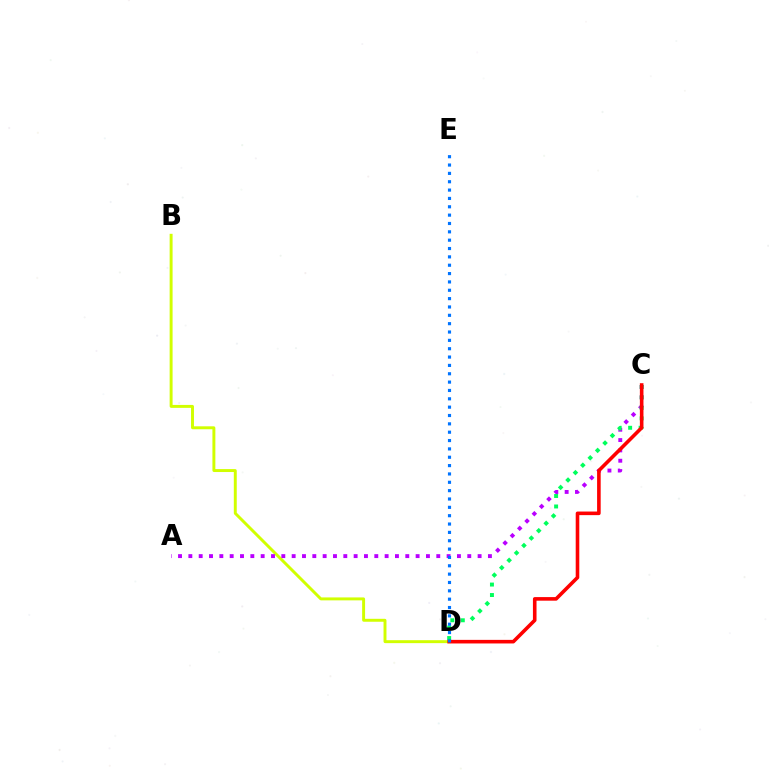{('B', 'D'): [{'color': '#d1ff00', 'line_style': 'solid', 'thickness': 2.12}], ('A', 'C'): [{'color': '#b900ff', 'line_style': 'dotted', 'thickness': 2.81}], ('C', 'D'): [{'color': '#00ff5c', 'line_style': 'dotted', 'thickness': 2.84}, {'color': '#ff0000', 'line_style': 'solid', 'thickness': 2.59}], ('D', 'E'): [{'color': '#0074ff', 'line_style': 'dotted', 'thickness': 2.27}]}